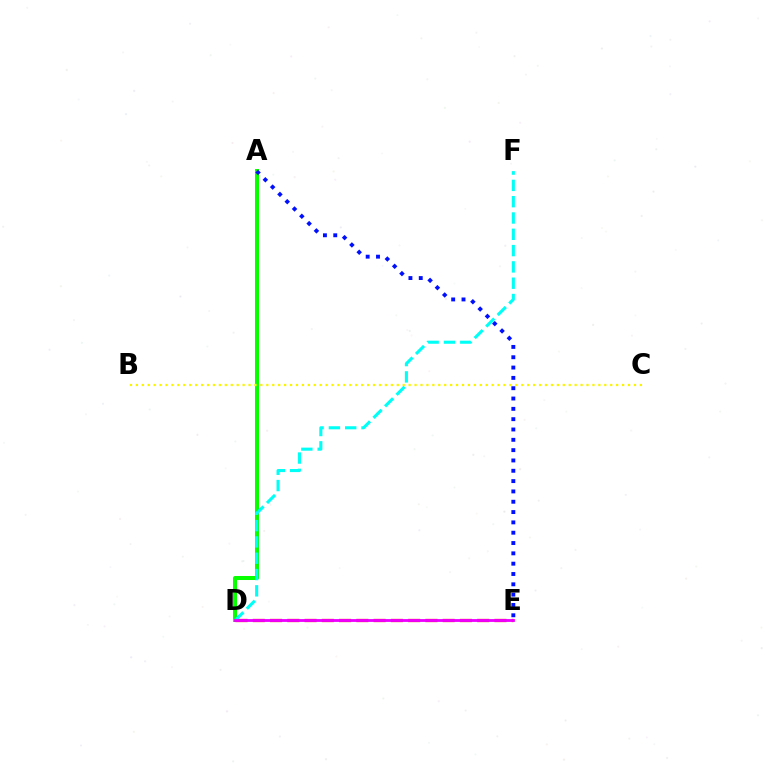{('A', 'D'): [{'color': '#08ff00', 'line_style': 'solid', 'thickness': 2.89}], ('B', 'C'): [{'color': '#fcf500', 'line_style': 'dotted', 'thickness': 1.61}], ('D', 'E'): [{'color': '#ff0000', 'line_style': 'dashed', 'thickness': 2.34}, {'color': '#ee00ff', 'line_style': 'solid', 'thickness': 2.05}], ('D', 'F'): [{'color': '#00fff6', 'line_style': 'dashed', 'thickness': 2.21}], ('A', 'E'): [{'color': '#0010ff', 'line_style': 'dotted', 'thickness': 2.8}]}